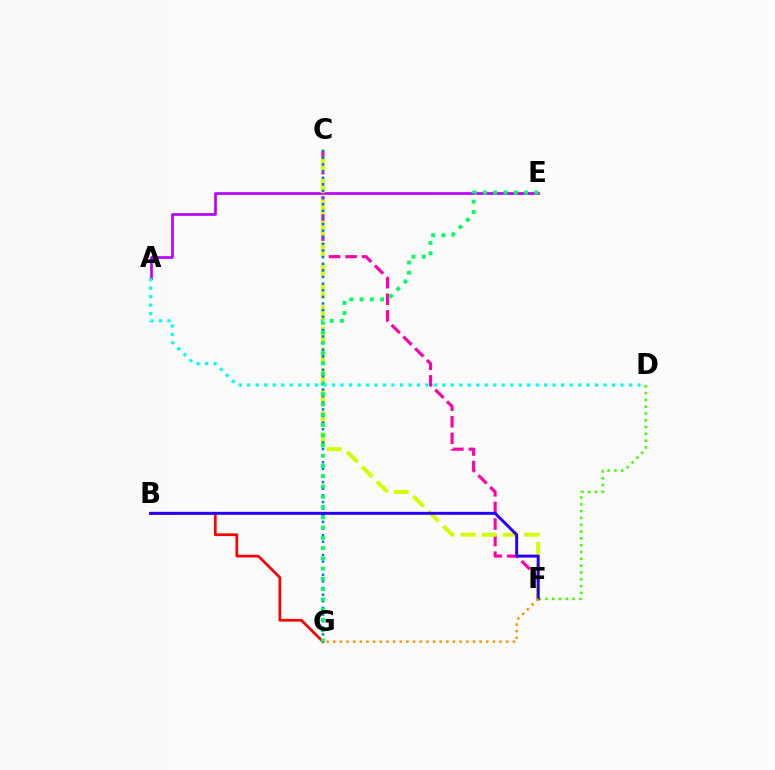{('C', 'F'): [{'color': '#ff00ac', 'line_style': 'dashed', 'thickness': 2.25}, {'color': '#d1ff00', 'line_style': 'dashed', 'thickness': 2.87}], ('D', 'F'): [{'color': '#3dff00', 'line_style': 'dotted', 'thickness': 1.85}], ('A', 'E'): [{'color': '#b900ff', 'line_style': 'solid', 'thickness': 1.93}], ('B', 'G'): [{'color': '#ff0000', 'line_style': 'solid', 'thickness': 1.95}], ('C', 'G'): [{'color': '#0074ff', 'line_style': 'dotted', 'thickness': 1.8}], ('E', 'G'): [{'color': '#00ff5c', 'line_style': 'dotted', 'thickness': 2.79}], ('B', 'F'): [{'color': '#2500ff', 'line_style': 'solid', 'thickness': 2.13}], ('F', 'G'): [{'color': '#ff9400', 'line_style': 'dotted', 'thickness': 1.81}], ('A', 'D'): [{'color': '#00fff6', 'line_style': 'dotted', 'thickness': 2.31}]}